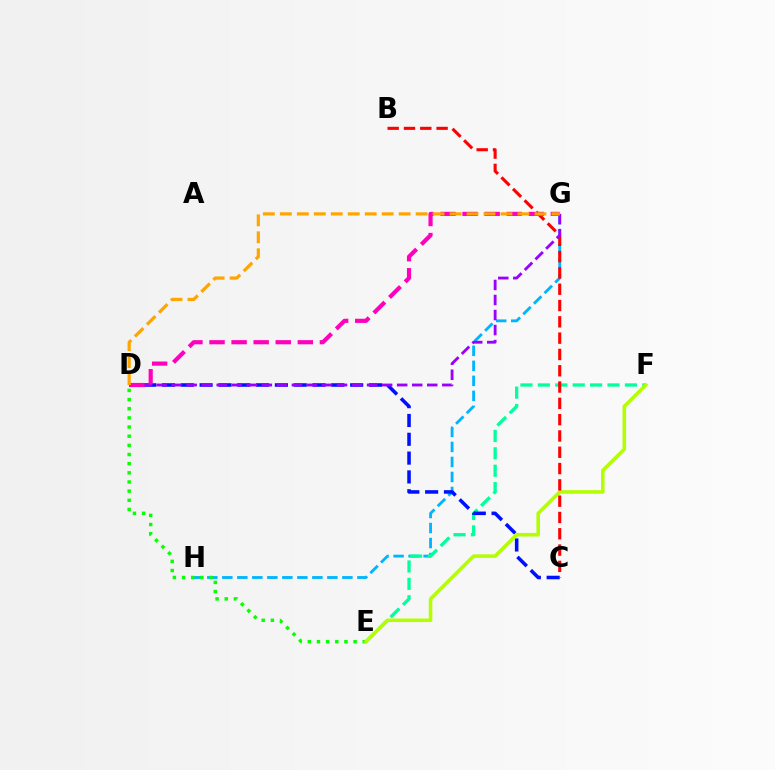{('G', 'H'): [{'color': '#00b5ff', 'line_style': 'dashed', 'thickness': 2.04}], ('E', 'F'): [{'color': '#00ff9d', 'line_style': 'dashed', 'thickness': 2.37}, {'color': '#b3ff00', 'line_style': 'solid', 'thickness': 2.57}], ('C', 'D'): [{'color': '#0010ff', 'line_style': 'dashed', 'thickness': 2.56}], ('D', 'E'): [{'color': '#08ff00', 'line_style': 'dotted', 'thickness': 2.49}], ('B', 'C'): [{'color': '#ff0000', 'line_style': 'dashed', 'thickness': 2.21}], ('D', 'G'): [{'color': '#9b00ff', 'line_style': 'dashed', 'thickness': 2.04}, {'color': '#ff00bd', 'line_style': 'dashed', 'thickness': 3.0}, {'color': '#ffa500', 'line_style': 'dashed', 'thickness': 2.31}]}